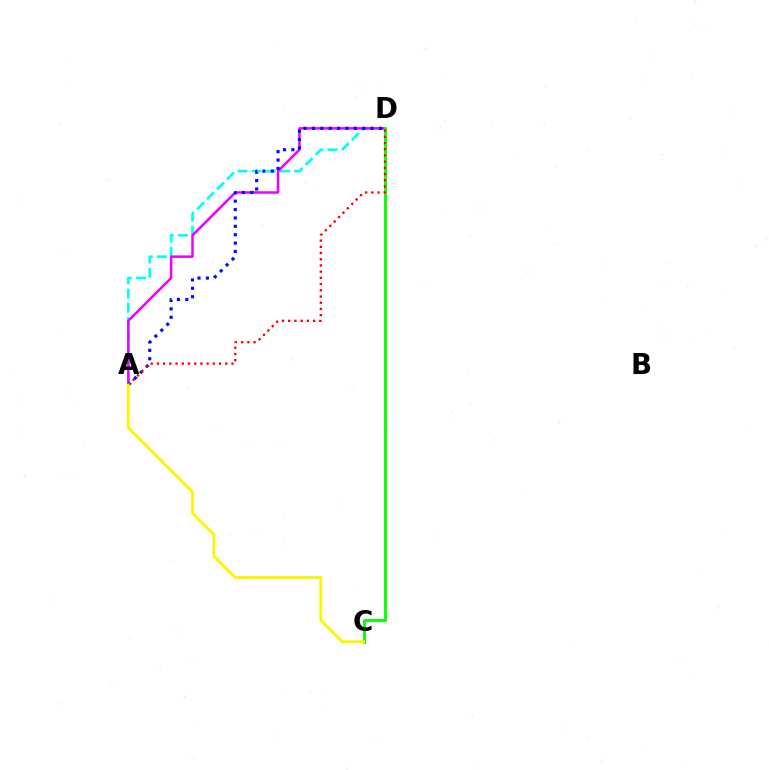{('A', 'D'): [{'color': '#00fff6', 'line_style': 'dashed', 'thickness': 1.92}, {'color': '#ee00ff', 'line_style': 'solid', 'thickness': 1.8}, {'color': '#0010ff', 'line_style': 'dotted', 'thickness': 2.28}, {'color': '#ff0000', 'line_style': 'dotted', 'thickness': 1.69}], ('C', 'D'): [{'color': '#08ff00', 'line_style': 'solid', 'thickness': 2.09}], ('A', 'C'): [{'color': '#fcf500', 'line_style': 'solid', 'thickness': 2.03}]}